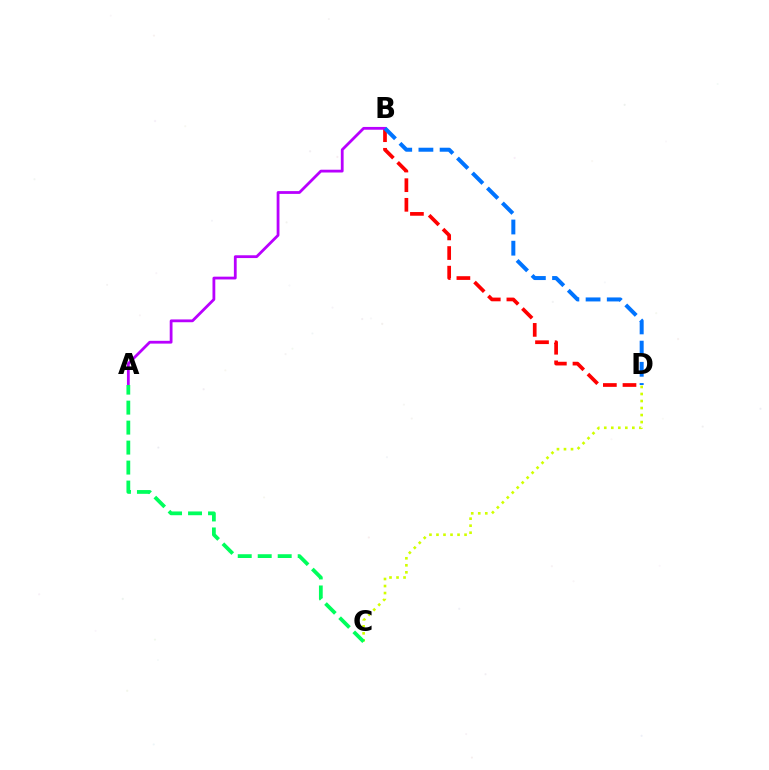{('C', 'D'): [{'color': '#d1ff00', 'line_style': 'dotted', 'thickness': 1.91}], ('B', 'D'): [{'color': '#ff0000', 'line_style': 'dashed', 'thickness': 2.67}, {'color': '#0074ff', 'line_style': 'dashed', 'thickness': 2.88}], ('A', 'B'): [{'color': '#b900ff', 'line_style': 'solid', 'thickness': 2.01}], ('A', 'C'): [{'color': '#00ff5c', 'line_style': 'dashed', 'thickness': 2.71}]}